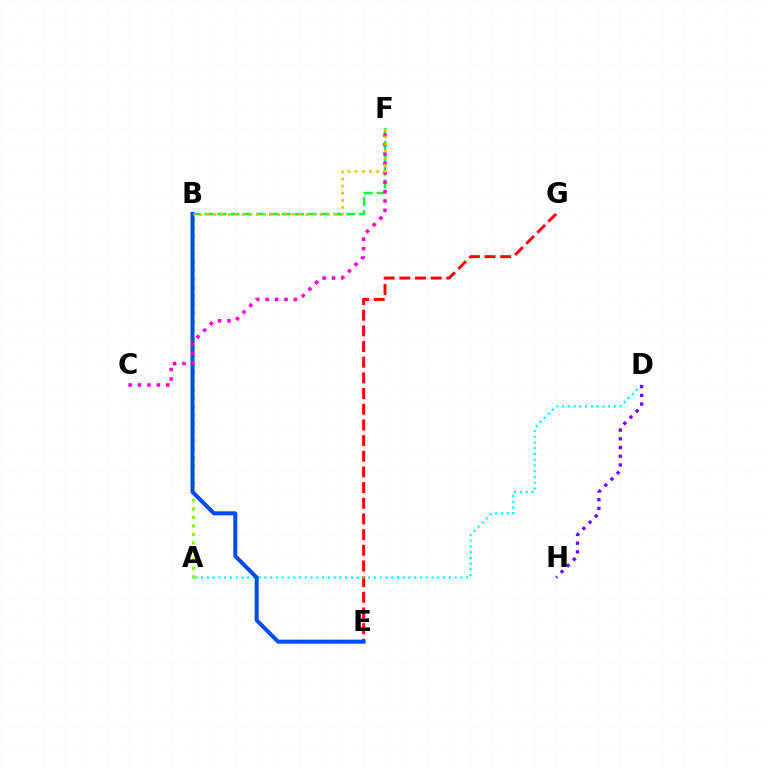{('E', 'G'): [{'color': '#ff0000', 'line_style': 'dashed', 'thickness': 2.13}], ('B', 'F'): [{'color': '#00ff39', 'line_style': 'dashed', 'thickness': 1.75}, {'color': '#ffbd00', 'line_style': 'dotted', 'thickness': 1.93}], ('A', 'B'): [{'color': '#84ff00', 'line_style': 'dotted', 'thickness': 2.31}], ('A', 'D'): [{'color': '#00fff6', 'line_style': 'dotted', 'thickness': 1.57}], ('B', 'E'): [{'color': '#004bff', 'line_style': 'solid', 'thickness': 2.88}], ('C', 'F'): [{'color': '#ff00cf', 'line_style': 'dotted', 'thickness': 2.56}], ('D', 'H'): [{'color': '#7200ff', 'line_style': 'dotted', 'thickness': 2.37}]}